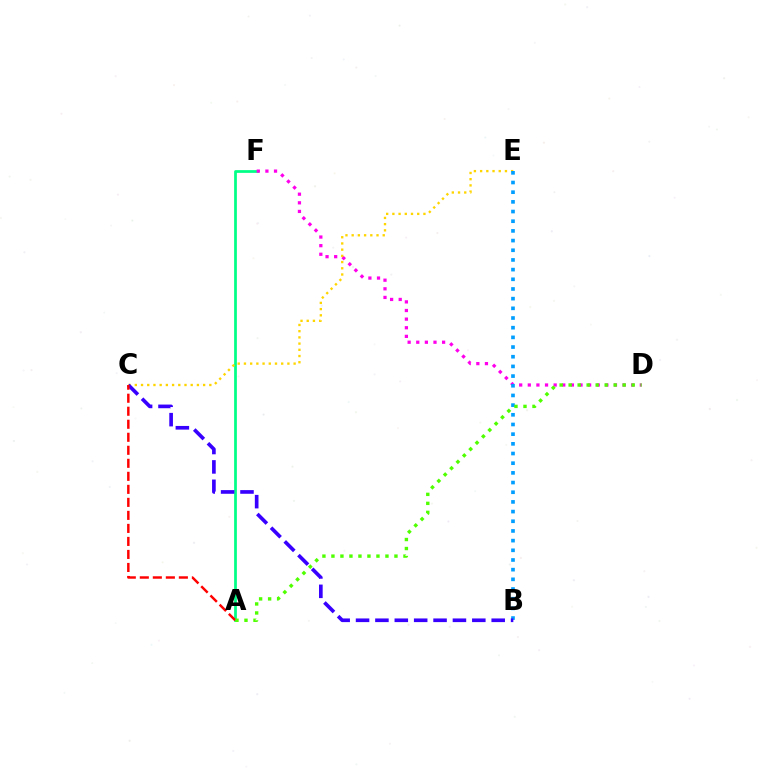{('A', 'F'): [{'color': '#00ff86', 'line_style': 'solid', 'thickness': 1.98}], ('D', 'F'): [{'color': '#ff00ed', 'line_style': 'dotted', 'thickness': 2.34}], ('C', 'E'): [{'color': '#ffd500', 'line_style': 'dotted', 'thickness': 1.69}], ('B', 'E'): [{'color': '#009eff', 'line_style': 'dotted', 'thickness': 2.63}], ('B', 'C'): [{'color': '#3700ff', 'line_style': 'dashed', 'thickness': 2.63}], ('A', 'C'): [{'color': '#ff0000', 'line_style': 'dashed', 'thickness': 1.77}], ('A', 'D'): [{'color': '#4fff00', 'line_style': 'dotted', 'thickness': 2.45}]}